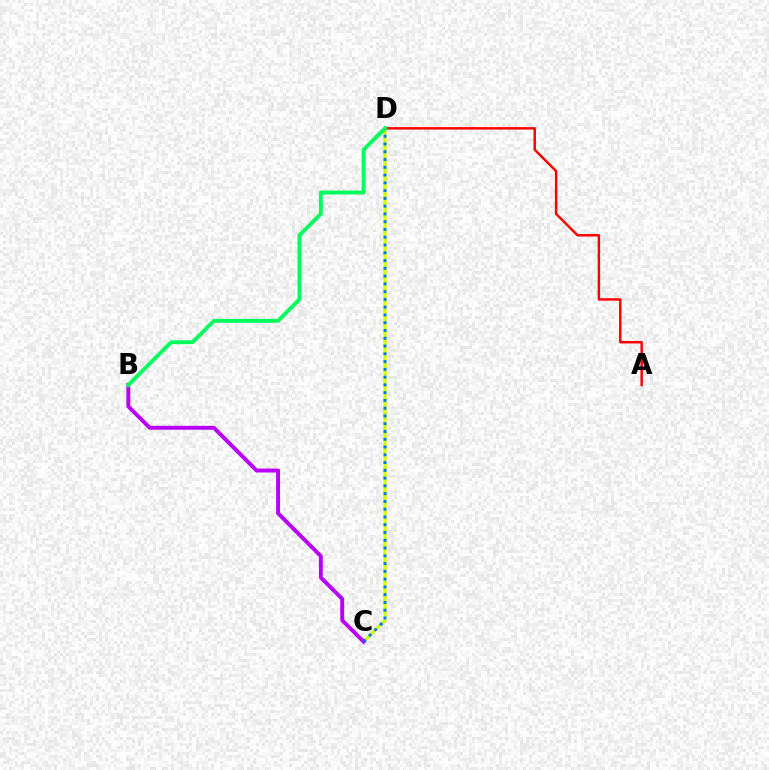{('C', 'D'): [{'color': '#d1ff00', 'line_style': 'solid', 'thickness': 2.3}, {'color': '#0074ff', 'line_style': 'dotted', 'thickness': 2.11}], ('B', 'C'): [{'color': '#b900ff', 'line_style': 'solid', 'thickness': 2.82}], ('A', 'D'): [{'color': '#ff0000', 'line_style': 'solid', 'thickness': 1.77}], ('B', 'D'): [{'color': '#00ff5c', 'line_style': 'solid', 'thickness': 2.78}]}